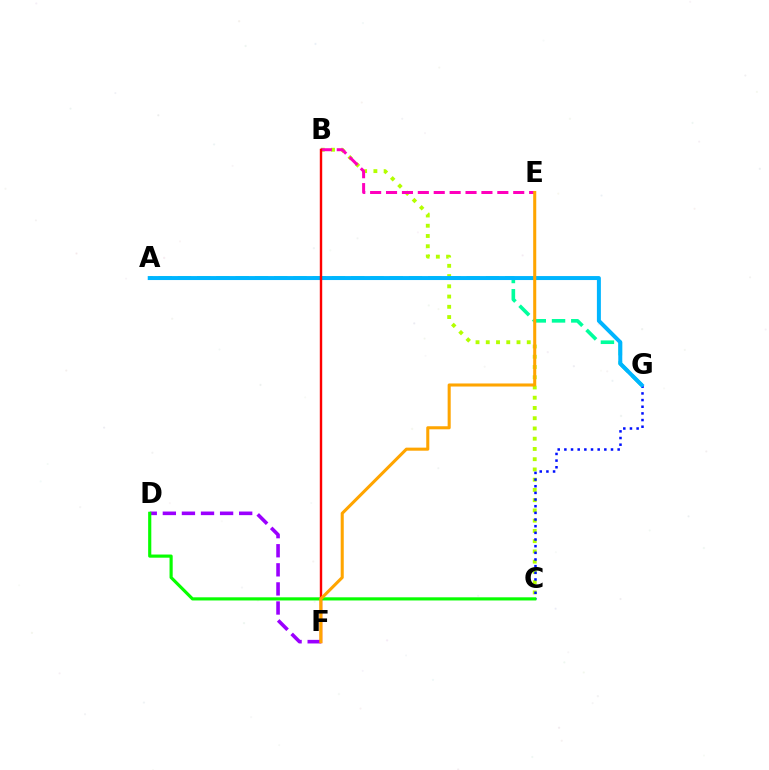{('B', 'C'): [{'color': '#b3ff00', 'line_style': 'dotted', 'thickness': 2.78}], ('D', 'F'): [{'color': '#9b00ff', 'line_style': 'dashed', 'thickness': 2.59}], ('C', 'G'): [{'color': '#0010ff', 'line_style': 'dotted', 'thickness': 1.81}], ('B', 'E'): [{'color': '#ff00bd', 'line_style': 'dashed', 'thickness': 2.16}], ('A', 'G'): [{'color': '#00ff9d', 'line_style': 'dashed', 'thickness': 2.62}, {'color': '#00b5ff', 'line_style': 'solid', 'thickness': 2.87}], ('C', 'D'): [{'color': '#08ff00', 'line_style': 'solid', 'thickness': 2.27}], ('B', 'F'): [{'color': '#ff0000', 'line_style': 'solid', 'thickness': 1.74}], ('E', 'F'): [{'color': '#ffa500', 'line_style': 'solid', 'thickness': 2.21}]}